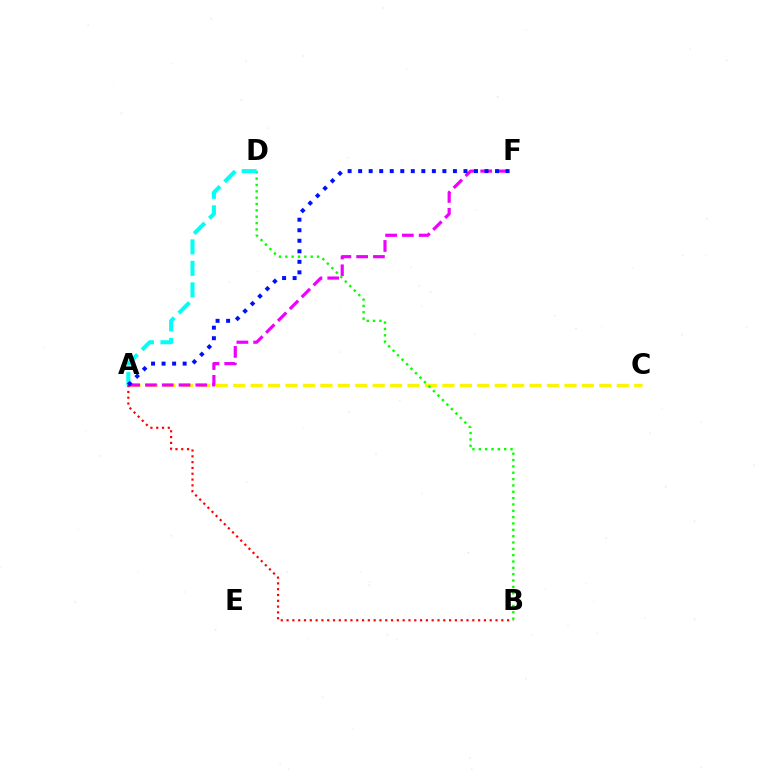{('A', 'C'): [{'color': '#fcf500', 'line_style': 'dashed', 'thickness': 2.37}], ('A', 'B'): [{'color': '#ff0000', 'line_style': 'dotted', 'thickness': 1.58}], ('A', 'F'): [{'color': '#ee00ff', 'line_style': 'dashed', 'thickness': 2.28}, {'color': '#0010ff', 'line_style': 'dotted', 'thickness': 2.86}], ('B', 'D'): [{'color': '#08ff00', 'line_style': 'dotted', 'thickness': 1.72}], ('A', 'D'): [{'color': '#00fff6', 'line_style': 'dashed', 'thickness': 2.92}]}